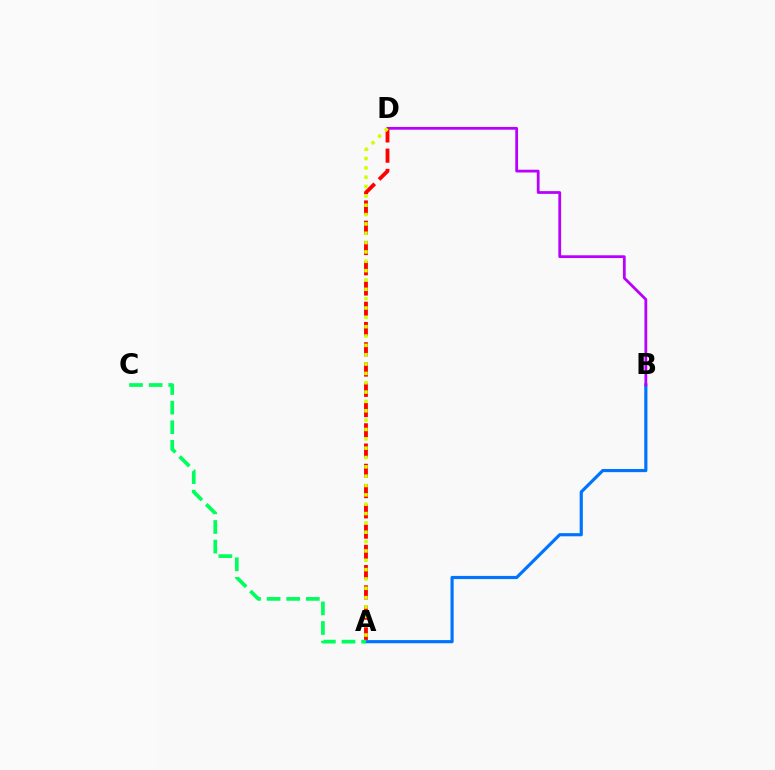{('A', 'B'): [{'color': '#0074ff', 'line_style': 'solid', 'thickness': 2.28}], ('B', 'D'): [{'color': '#b900ff', 'line_style': 'solid', 'thickness': 2.0}], ('A', 'D'): [{'color': '#ff0000', 'line_style': 'dashed', 'thickness': 2.75}, {'color': '#d1ff00', 'line_style': 'dotted', 'thickness': 2.54}], ('A', 'C'): [{'color': '#00ff5c', 'line_style': 'dashed', 'thickness': 2.66}]}